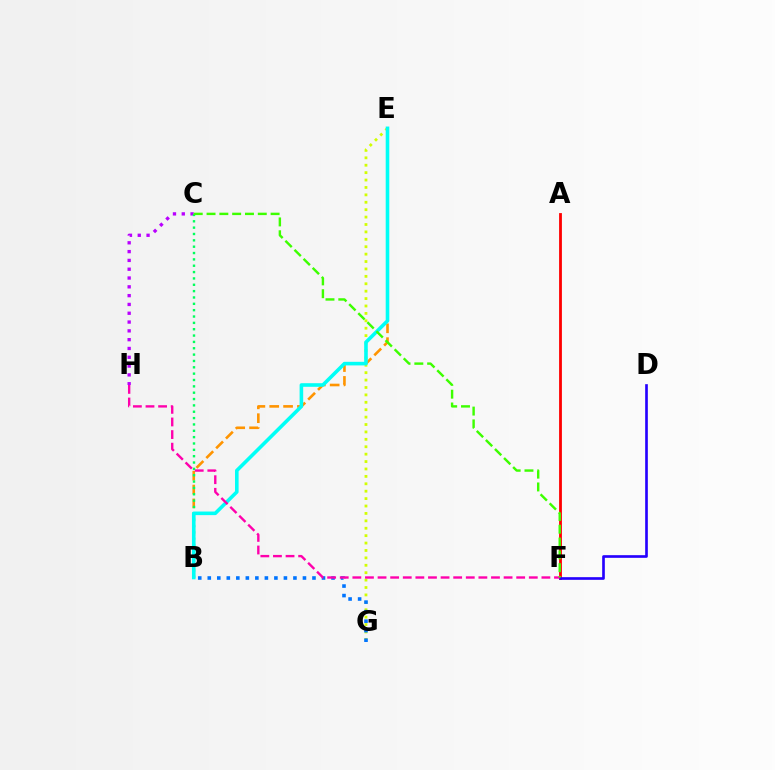{('E', 'G'): [{'color': '#d1ff00', 'line_style': 'dotted', 'thickness': 2.01}], ('C', 'H'): [{'color': '#b900ff', 'line_style': 'dotted', 'thickness': 2.39}], ('B', 'E'): [{'color': '#ff9400', 'line_style': 'dashed', 'thickness': 1.88}, {'color': '#00fff6', 'line_style': 'solid', 'thickness': 2.59}], ('B', 'C'): [{'color': '#00ff5c', 'line_style': 'dotted', 'thickness': 1.72}], ('A', 'F'): [{'color': '#ff0000', 'line_style': 'solid', 'thickness': 2.02}], ('B', 'G'): [{'color': '#0074ff', 'line_style': 'dotted', 'thickness': 2.59}], ('D', 'F'): [{'color': '#2500ff', 'line_style': 'solid', 'thickness': 1.91}], ('F', 'H'): [{'color': '#ff00ac', 'line_style': 'dashed', 'thickness': 1.71}], ('C', 'F'): [{'color': '#3dff00', 'line_style': 'dashed', 'thickness': 1.74}]}